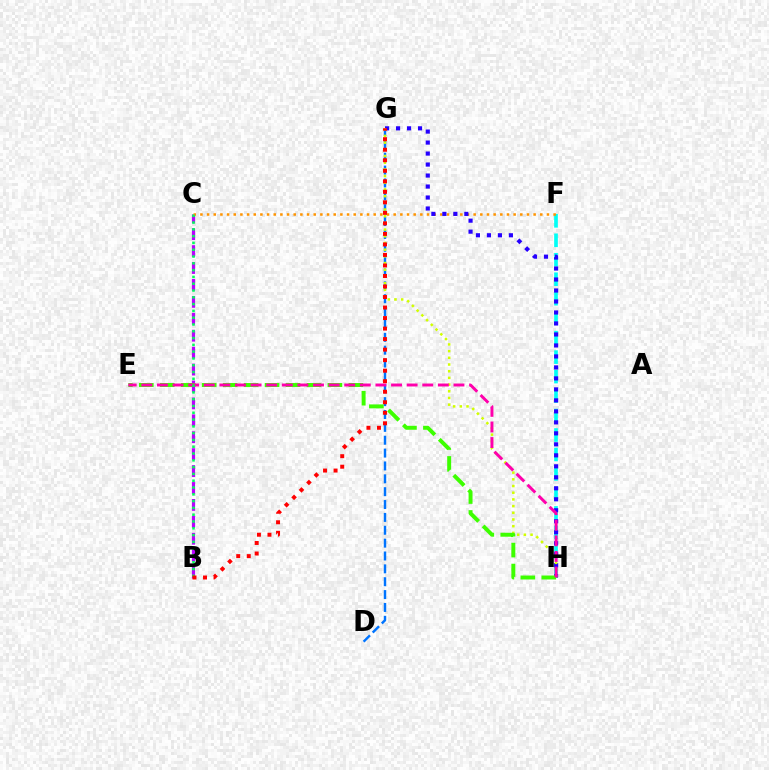{('B', 'C'): [{'color': '#b900ff', 'line_style': 'dashed', 'thickness': 2.3}, {'color': '#00ff5c', 'line_style': 'dotted', 'thickness': 1.85}], ('D', 'G'): [{'color': '#0074ff', 'line_style': 'dashed', 'thickness': 1.75}], ('F', 'H'): [{'color': '#00fff6', 'line_style': 'dashed', 'thickness': 2.65}], ('C', 'F'): [{'color': '#ff9400', 'line_style': 'dotted', 'thickness': 1.81}], ('G', 'H'): [{'color': '#2500ff', 'line_style': 'dotted', 'thickness': 2.99}, {'color': '#d1ff00', 'line_style': 'dotted', 'thickness': 1.82}], ('E', 'H'): [{'color': '#3dff00', 'line_style': 'dashed', 'thickness': 2.85}, {'color': '#ff00ac', 'line_style': 'dashed', 'thickness': 2.12}], ('B', 'G'): [{'color': '#ff0000', 'line_style': 'dotted', 'thickness': 2.86}]}